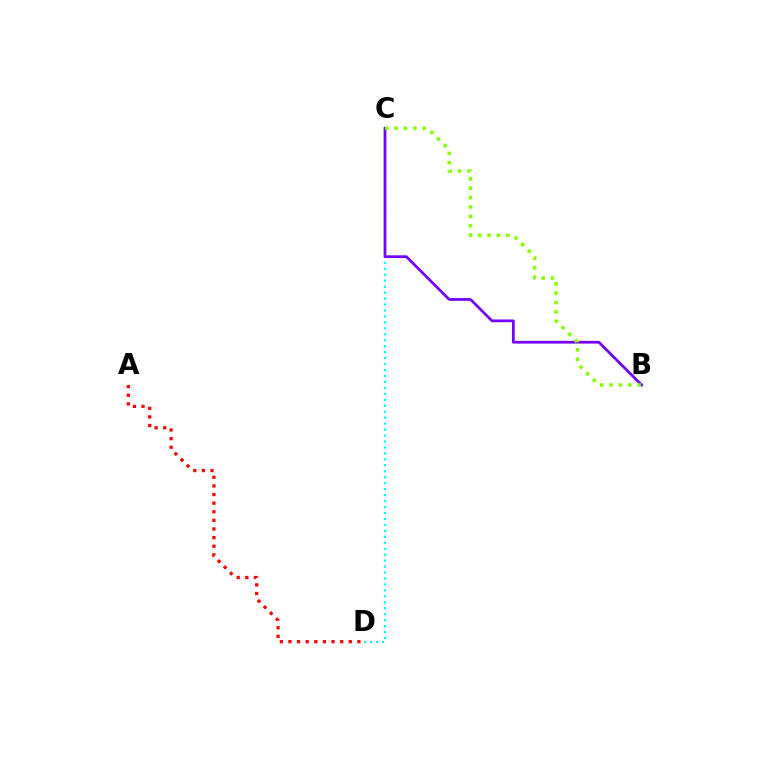{('C', 'D'): [{'color': '#00fff6', 'line_style': 'dotted', 'thickness': 1.62}], ('B', 'C'): [{'color': '#7200ff', 'line_style': 'solid', 'thickness': 1.96}, {'color': '#84ff00', 'line_style': 'dotted', 'thickness': 2.55}], ('A', 'D'): [{'color': '#ff0000', 'line_style': 'dotted', 'thickness': 2.34}]}